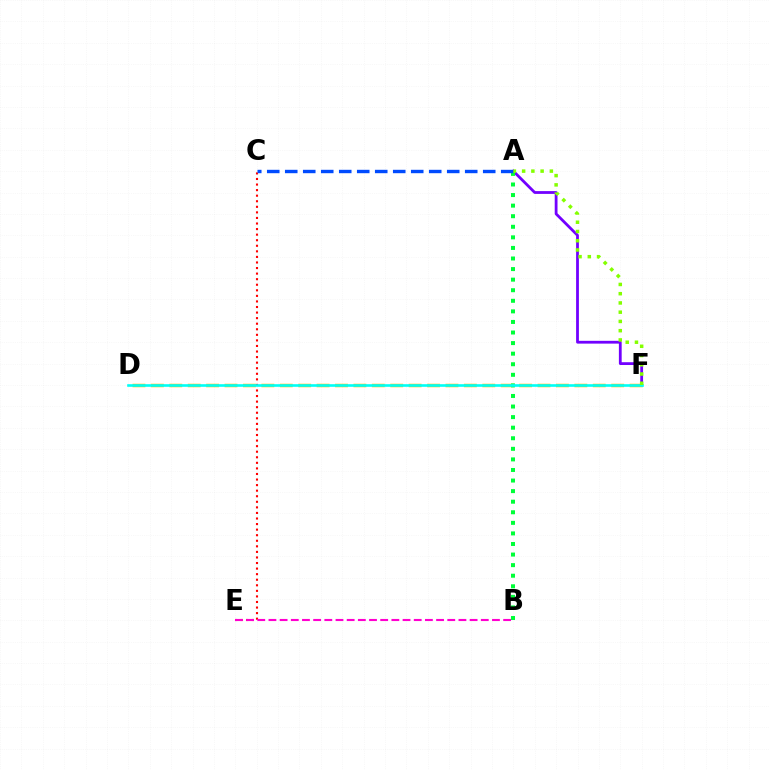{('A', 'F'): [{'color': '#7200ff', 'line_style': 'solid', 'thickness': 2.01}, {'color': '#84ff00', 'line_style': 'dotted', 'thickness': 2.51}], ('D', 'F'): [{'color': '#ffbd00', 'line_style': 'dashed', 'thickness': 2.5}, {'color': '#00fff6', 'line_style': 'solid', 'thickness': 1.89}], ('C', 'E'): [{'color': '#ff0000', 'line_style': 'dotted', 'thickness': 1.51}], ('A', 'B'): [{'color': '#00ff39', 'line_style': 'dotted', 'thickness': 2.87}], ('A', 'C'): [{'color': '#004bff', 'line_style': 'dashed', 'thickness': 2.45}], ('B', 'E'): [{'color': '#ff00cf', 'line_style': 'dashed', 'thickness': 1.52}]}